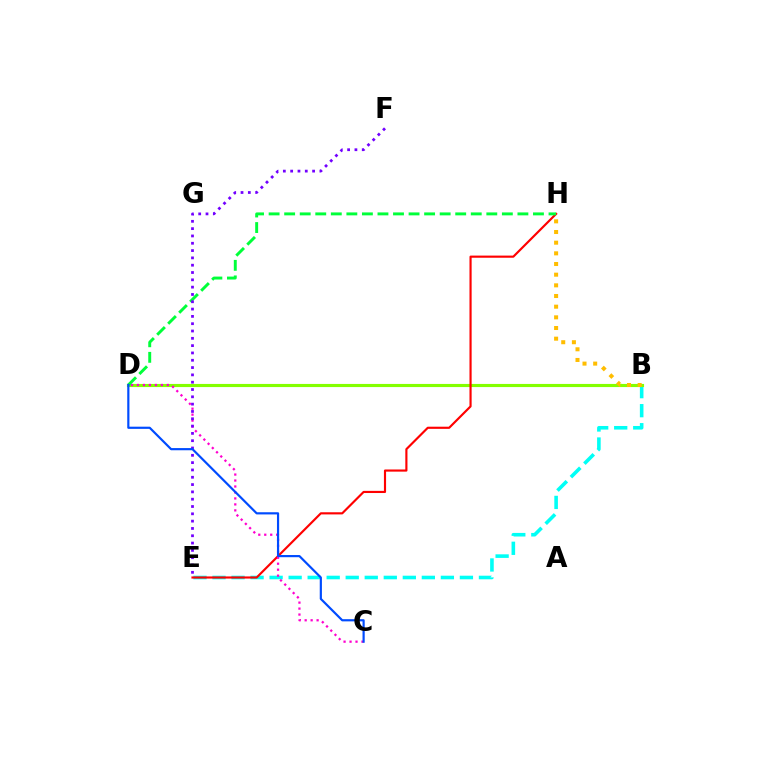{('B', 'E'): [{'color': '#00fff6', 'line_style': 'dashed', 'thickness': 2.59}], ('B', 'D'): [{'color': '#84ff00', 'line_style': 'solid', 'thickness': 2.25}], ('E', 'H'): [{'color': '#ff0000', 'line_style': 'solid', 'thickness': 1.55}], ('C', 'D'): [{'color': '#ff00cf', 'line_style': 'dotted', 'thickness': 1.62}, {'color': '#004bff', 'line_style': 'solid', 'thickness': 1.57}], ('B', 'H'): [{'color': '#ffbd00', 'line_style': 'dotted', 'thickness': 2.9}], ('D', 'H'): [{'color': '#00ff39', 'line_style': 'dashed', 'thickness': 2.11}], ('E', 'F'): [{'color': '#7200ff', 'line_style': 'dotted', 'thickness': 1.99}]}